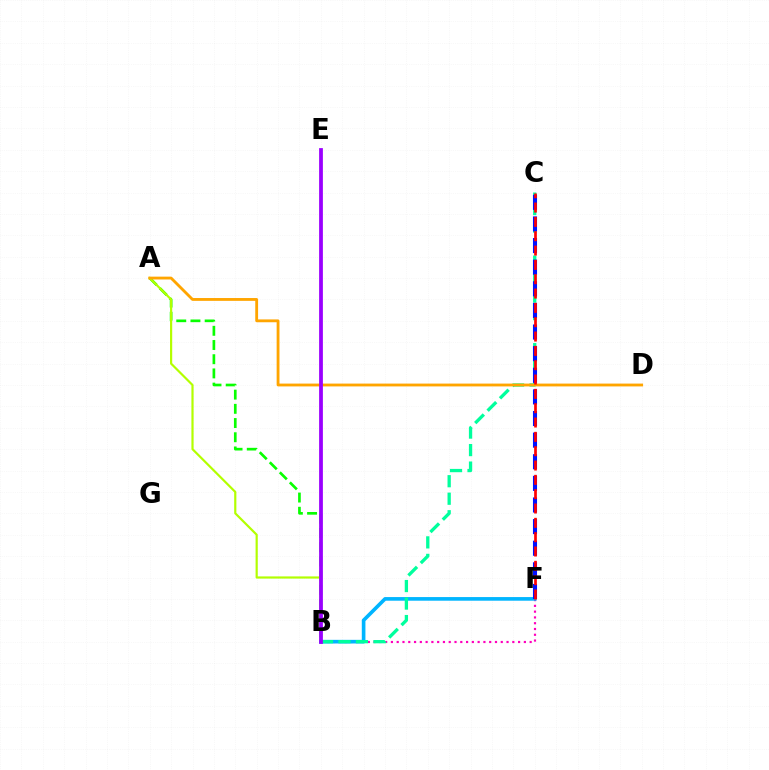{('B', 'F'): [{'color': '#ff00bd', 'line_style': 'dotted', 'thickness': 1.57}, {'color': '#00b5ff', 'line_style': 'solid', 'thickness': 2.62}], ('B', 'C'): [{'color': '#00ff9d', 'line_style': 'dashed', 'thickness': 2.38}], ('C', 'F'): [{'color': '#0010ff', 'line_style': 'dashed', 'thickness': 2.94}, {'color': '#ff0000', 'line_style': 'dashed', 'thickness': 1.95}], ('A', 'B'): [{'color': '#08ff00', 'line_style': 'dashed', 'thickness': 1.93}, {'color': '#b3ff00', 'line_style': 'solid', 'thickness': 1.57}], ('A', 'D'): [{'color': '#ffa500', 'line_style': 'solid', 'thickness': 2.04}], ('B', 'E'): [{'color': '#9b00ff', 'line_style': 'solid', 'thickness': 2.72}]}